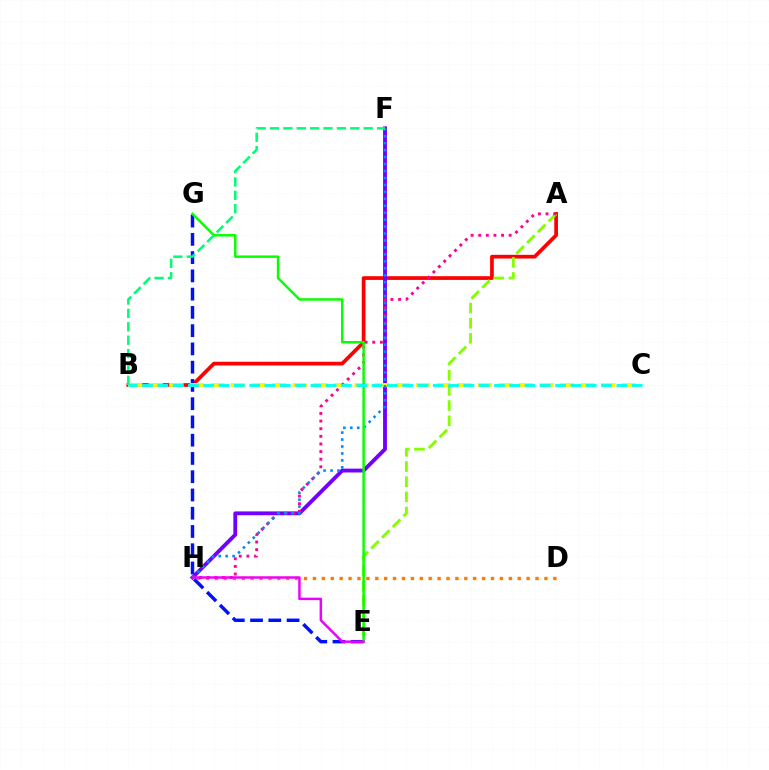{('A', 'B'): [{'color': '#ff0000', 'line_style': 'solid', 'thickness': 2.68}], ('F', 'H'): [{'color': '#7200ff', 'line_style': 'solid', 'thickness': 2.78}, {'color': '#008cff', 'line_style': 'dotted', 'thickness': 1.89}], ('E', 'G'): [{'color': '#0010ff', 'line_style': 'dashed', 'thickness': 2.48}, {'color': '#08ff00', 'line_style': 'solid', 'thickness': 1.78}], ('D', 'H'): [{'color': '#ff7c00', 'line_style': 'dotted', 'thickness': 2.42}], ('B', 'C'): [{'color': '#fcf500', 'line_style': 'dashed', 'thickness': 2.79}, {'color': '#00fff6', 'line_style': 'dashed', 'thickness': 2.08}], ('A', 'E'): [{'color': '#84ff00', 'line_style': 'dashed', 'thickness': 2.06}], ('A', 'H'): [{'color': '#ff0094', 'line_style': 'dotted', 'thickness': 2.07}], ('B', 'F'): [{'color': '#00ff74', 'line_style': 'dashed', 'thickness': 1.82}], ('E', 'H'): [{'color': '#ee00ff', 'line_style': 'solid', 'thickness': 1.78}]}